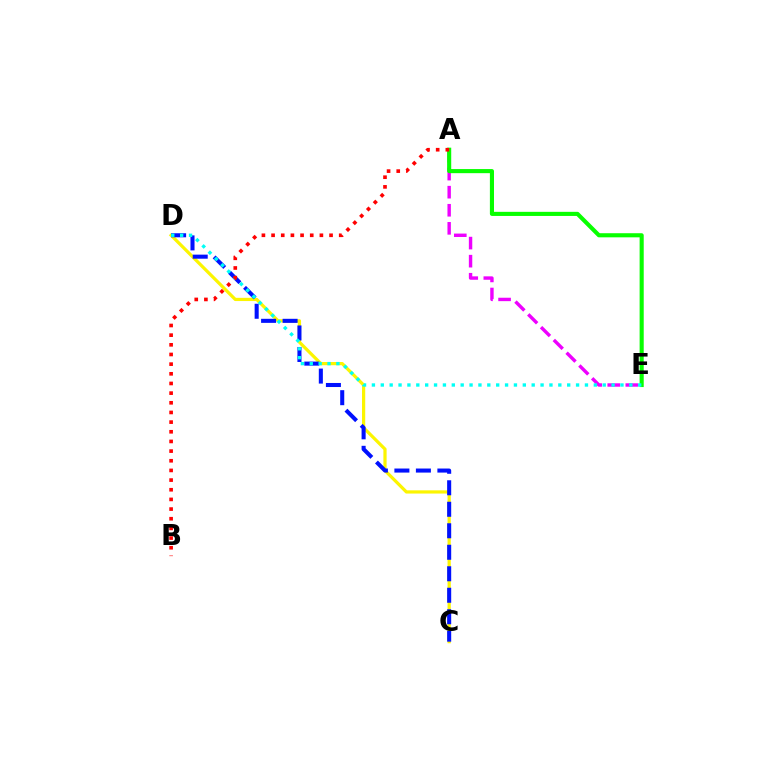{('A', 'E'): [{'color': '#ee00ff', 'line_style': 'dashed', 'thickness': 2.46}, {'color': '#08ff00', 'line_style': 'solid', 'thickness': 2.96}], ('C', 'D'): [{'color': '#fcf500', 'line_style': 'solid', 'thickness': 2.32}, {'color': '#0010ff', 'line_style': 'dashed', 'thickness': 2.92}], ('D', 'E'): [{'color': '#00fff6', 'line_style': 'dotted', 'thickness': 2.41}], ('A', 'B'): [{'color': '#ff0000', 'line_style': 'dotted', 'thickness': 2.63}]}